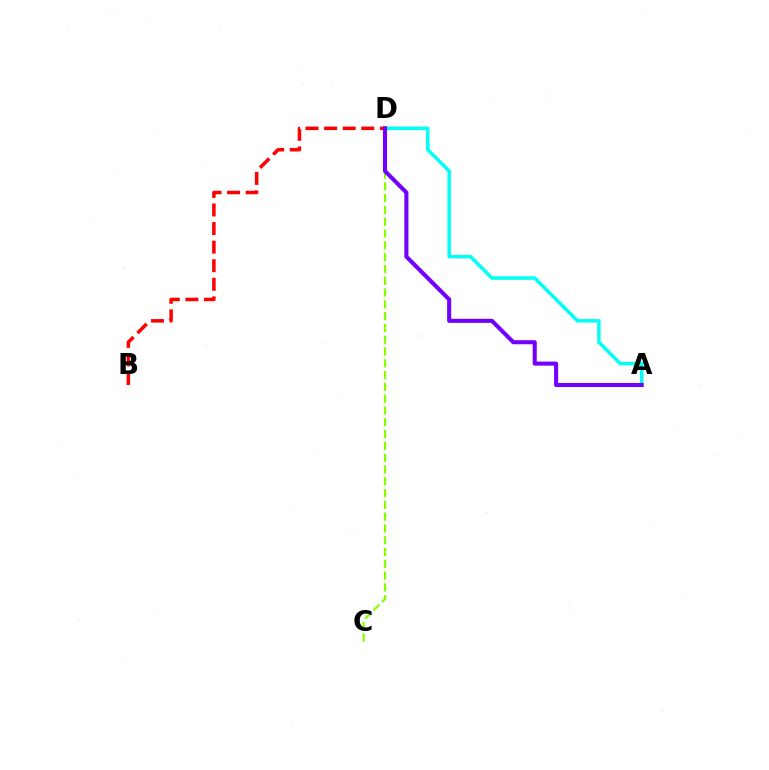{('B', 'D'): [{'color': '#ff0000', 'line_style': 'dashed', 'thickness': 2.52}], ('C', 'D'): [{'color': '#84ff00', 'line_style': 'dashed', 'thickness': 1.6}], ('A', 'D'): [{'color': '#00fff6', 'line_style': 'solid', 'thickness': 2.52}, {'color': '#7200ff', 'line_style': 'solid', 'thickness': 2.94}]}